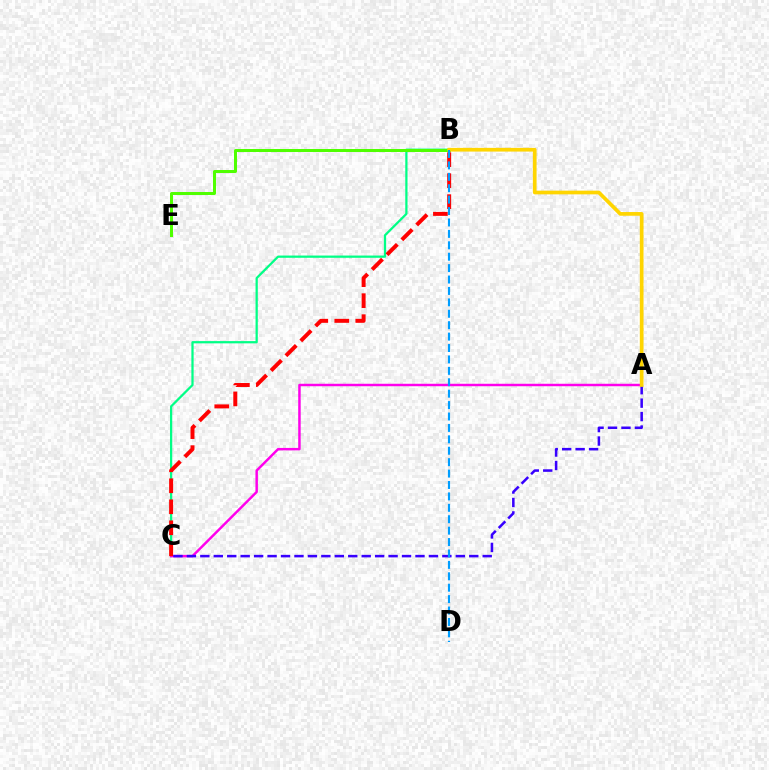{('B', 'C'): [{'color': '#00ff86', 'line_style': 'solid', 'thickness': 1.62}, {'color': '#ff0000', 'line_style': 'dashed', 'thickness': 2.85}], ('A', 'C'): [{'color': '#ff00ed', 'line_style': 'solid', 'thickness': 1.77}, {'color': '#3700ff', 'line_style': 'dashed', 'thickness': 1.83}], ('B', 'E'): [{'color': '#4fff00', 'line_style': 'solid', 'thickness': 2.16}], ('A', 'B'): [{'color': '#ffd500', 'line_style': 'solid', 'thickness': 2.67}], ('B', 'D'): [{'color': '#009eff', 'line_style': 'dashed', 'thickness': 1.55}]}